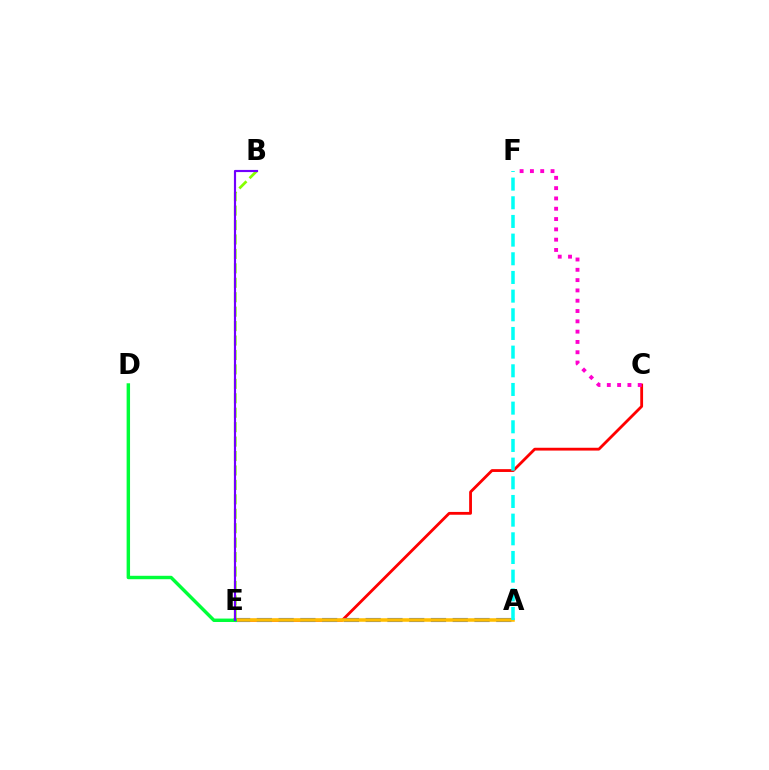{('B', 'E'): [{'color': '#84ff00', 'line_style': 'dashed', 'thickness': 1.96}, {'color': '#7200ff', 'line_style': 'solid', 'thickness': 1.55}], ('C', 'E'): [{'color': '#ff0000', 'line_style': 'solid', 'thickness': 2.03}], ('A', 'E'): [{'color': '#004bff', 'line_style': 'dashed', 'thickness': 2.96}, {'color': '#ffbd00', 'line_style': 'solid', 'thickness': 2.54}], ('D', 'E'): [{'color': '#00ff39', 'line_style': 'solid', 'thickness': 2.47}], ('C', 'F'): [{'color': '#ff00cf', 'line_style': 'dotted', 'thickness': 2.8}], ('A', 'F'): [{'color': '#00fff6', 'line_style': 'dashed', 'thickness': 2.54}]}